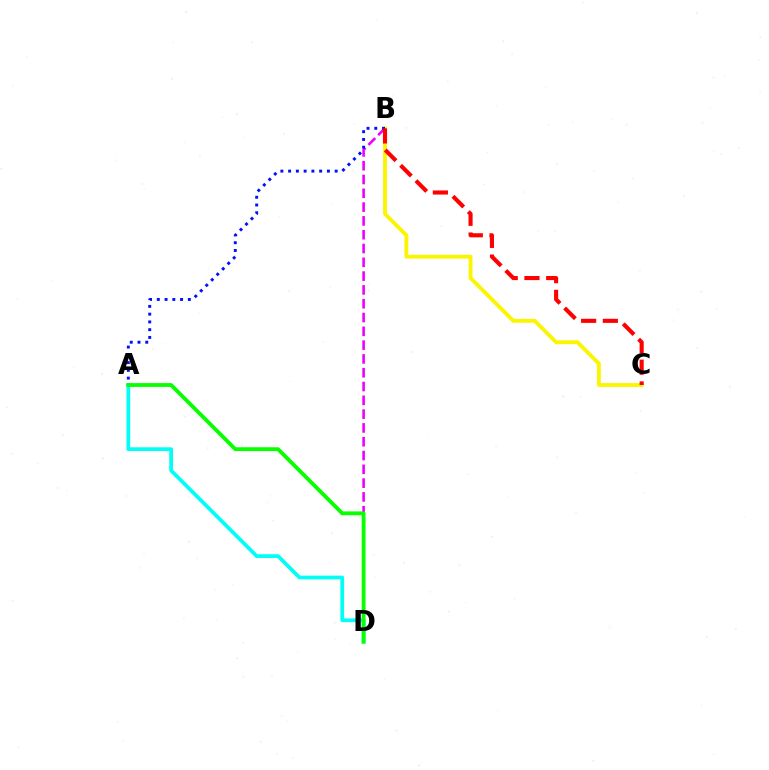{('B', 'D'): [{'color': '#ee00ff', 'line_style': 'dashed', 'thickness': 1.87}], ('A', 'D'): [{'color': '#00fff6', 'line_style': 'solid', 'thickness': 2.71}, {'color': '#08ff00', 'line_style': 'solid', 'thickness': 2.76}], ('B', 'C'): [{'color': '#fcf500', 'line_style': 'solid', 'thickness': 2.77}, {'color': '#ff0000', 'line_style': 'dashed', 'thickness': 2.95}], ('A', 'B'): [{'color': '#0010ff', 'line_style': 'dotted', 'thickness': 2.11}]}